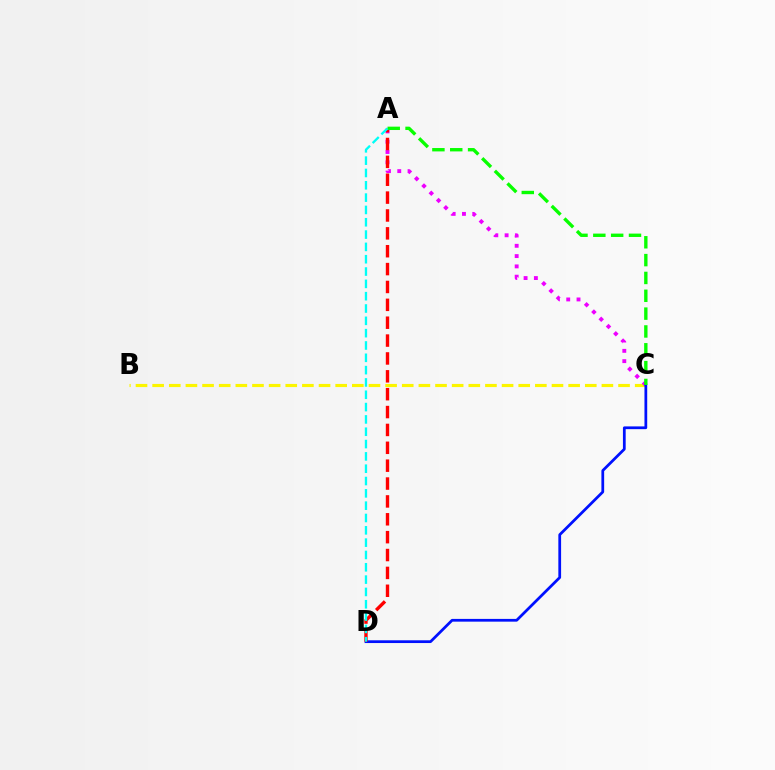{('B', 'C'): [{'color': '#fcf500', 'line_style': 'dashed', 'thickness': 2.26}], ('A', 'C'): [{'color': '#ee00ff', 'line_style': 'dotted', 'thickness': 2.8}, {'color': '#08ff00', 'line_style': 'dashed', 'thickness': 2.42}], ('C', 'D'): [{'color': '#0010ff', 'line_style': 'solid', 'thickness': 1.98}], ('A', 'D'): [{'color': '#ff0000', 'line_style': 'dashed', 'thickness': 2.43}, {'color': '#00fff6', 'line_style': 'dashed', 'thickness': 1.67}]}